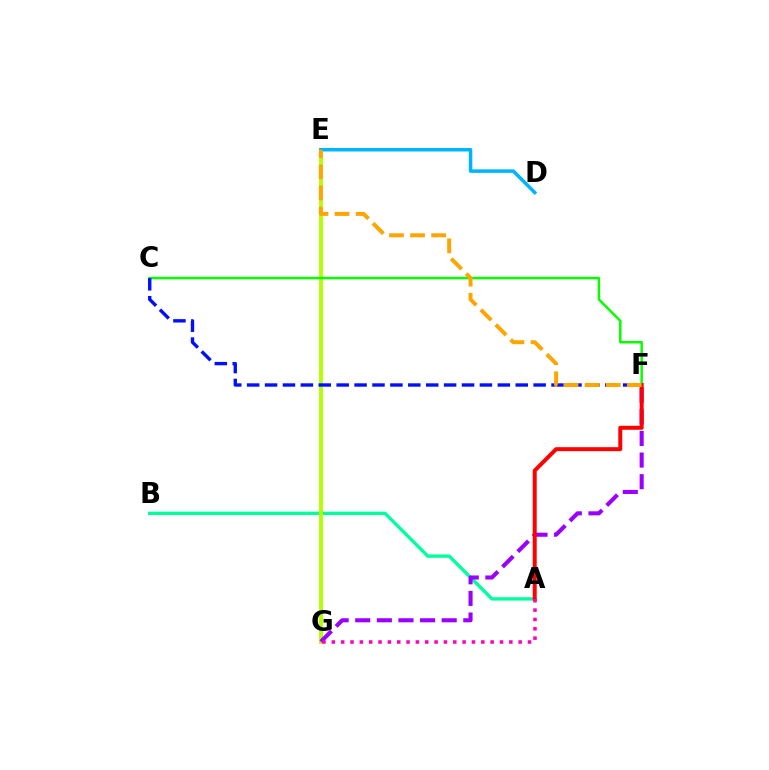{('A', 'B'): [{'color': '#00ff9d', 'line_style': 'solid', 'thickness': 2.42}], ('E', 'G'): [{'color': '#b3ff00', 'line_style': 'solid', 'thickness': 2.8}], ('C', 'F'): [{'color': '#08ff00', 'line_style': 'solid', 'thickness': 1.8}, {'color': '#0010ff', 'line_style': 'dashed', 'thickness': 2.43}], ('F', 'G'): [{'color': '#9b00ff', 'line_style': 'dashed', 'thickness': 2.94}], ('A', 'F'): [{'color': '#ff0000', 'line_style': 'solid', 'thickness': 2.86}], ('D', 'E'): [{'color': '#00b5ff', 'line_style': 'solid', 'thickness': 2.54}], ('A', 'G'): [{'color': '#ff00bd', 'line_style': 'dotted', 'thickness': 2.54}], ('E', 'F'): [{'color': '#ffa500', 'line_style': 'dashed', 'thickness': 2.87}]}